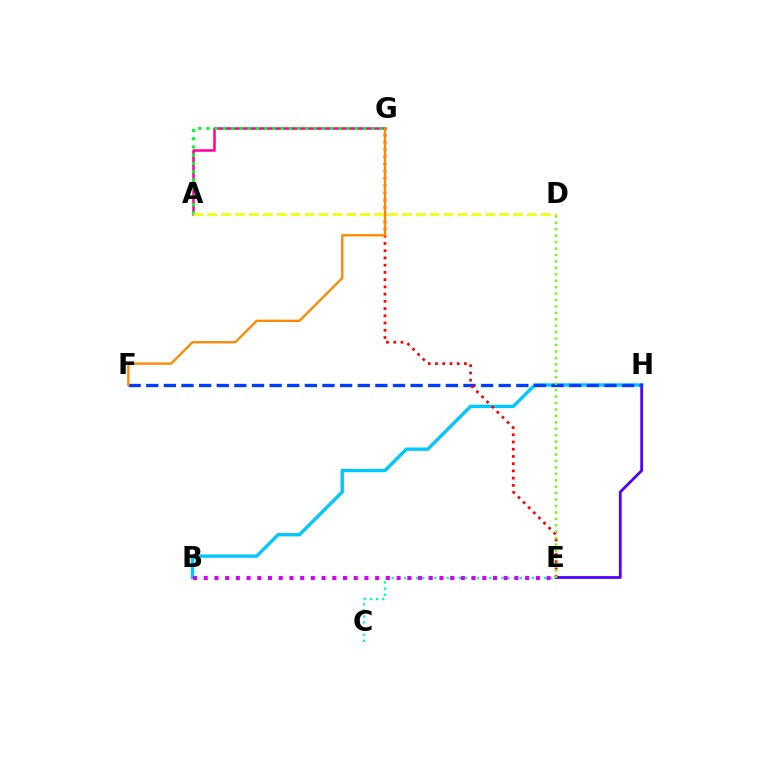{('B', 'H'): [{'color': '#00c7ff', 'line_style': 'solid', 'thickness': 2.41}], ('E', 'H'): [{'color': '#4f00ff', 'line_style': 'solid', 'thickness': 2.0}], ('C', 'E'): [{'color': '#00ffaf', 'line_style': 'dotted', 'thickness': 1.66}], ('F', 'H'): [{'color': '#003fff', 'line_style': 'dashed', 'thickness': 2.39}], ('A', 'G'): [{'color': '#ff00a0', 'line_style': 'solid', 'thickness': 1.82}, {'color': '#00ff27', 'line_style': 'dotted', 'thickness': 2.24}], ('E', 'G'): [{'color': '#ff0000', 'line_style': 'dotted', 'thickness': 1.96}], ('B', 'E'): [{'color': '#d600ff', 'line_style': 'dotted', 'thickness': 2.91}], ('F', 'G'): [{'color': '#ff8800', 'line_style': 'solid', 'thickness': 1.68}], ('A', 'D'): [{'color': '#eeff00', 'line_style': 'dashed', 'thickness': 1.89}], ('D', 'E'): [{'color': '#66ff00', 'line_style': 'dotted', 'thickness': 1.75}]}